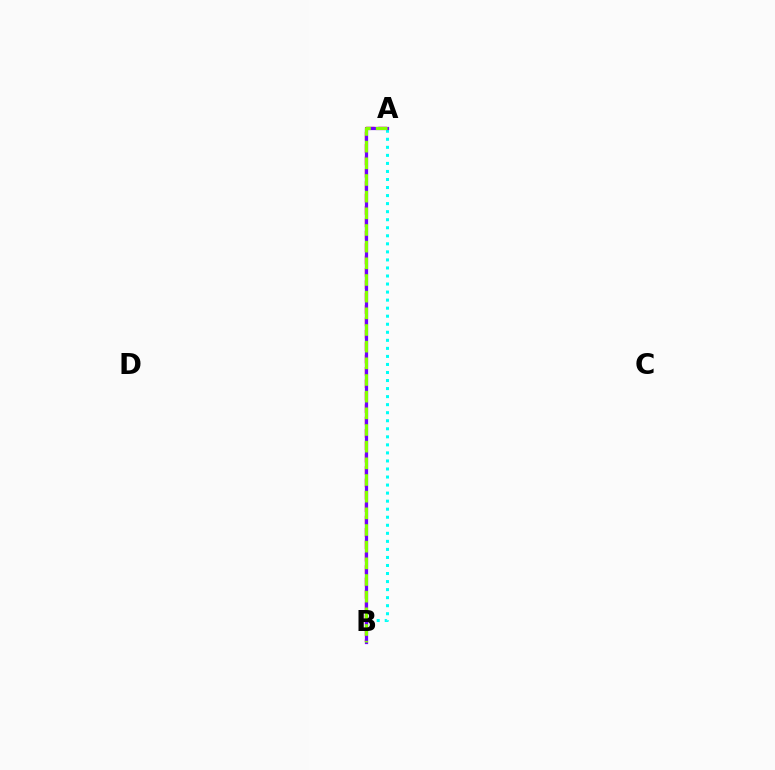{('A', 'B'): [{'color': '#ff0000', 'line_style': 'dashed', 'thickness': 1.68}, {'color': '#00fff6', 'line_style': 'dotted', 'thickness': 2.18}, {'color': '#7200ff', 'line_style': 'solid', 'thickness': 2.33}, {'color': '#84ff00', 'line_style': 'dashed', 'thickness': 2.26}]}